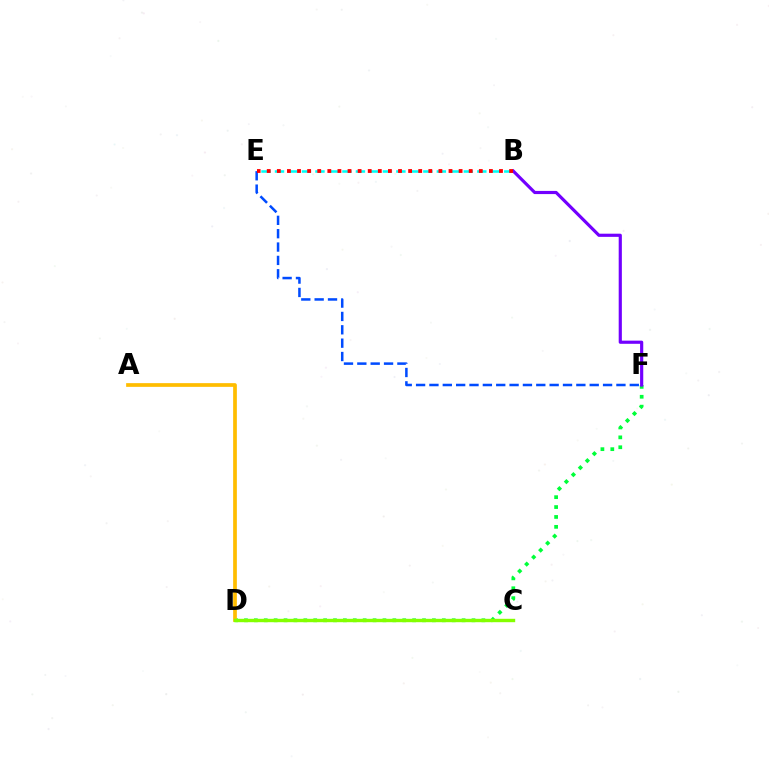{('D', 'F'): [{'color': '#00ff39', 'line_style': 'dotted', 'thickness': 2.69}], ('C', 'D'): [{'color': '#ff00cf', 'line_style': 'dotted', 'thickness': 1.97}, {'color': '#84ff00', 'line_style': 'solid', 'thickness': 2.44}], ('A', 'D'): [{'color': '#ffbd00', 'line_style': 'solid', 'thickness': 2.67}], ('B', 'E'): [{'color': '#00fff6', 'line_style': 'dashed', 'thickness': 1.83}, {'color': '#ff0000', 'line_style': 'dotted', 'thickness': 2.74}], ('B', 'F'): [{'color': '#7200ff', 'line_style': 'solid', 'thickness': 2.28}], ('E', 'F'): [{'color': '#004bff', 'line_style': 'dashed', 'thickness': 1.81}]}